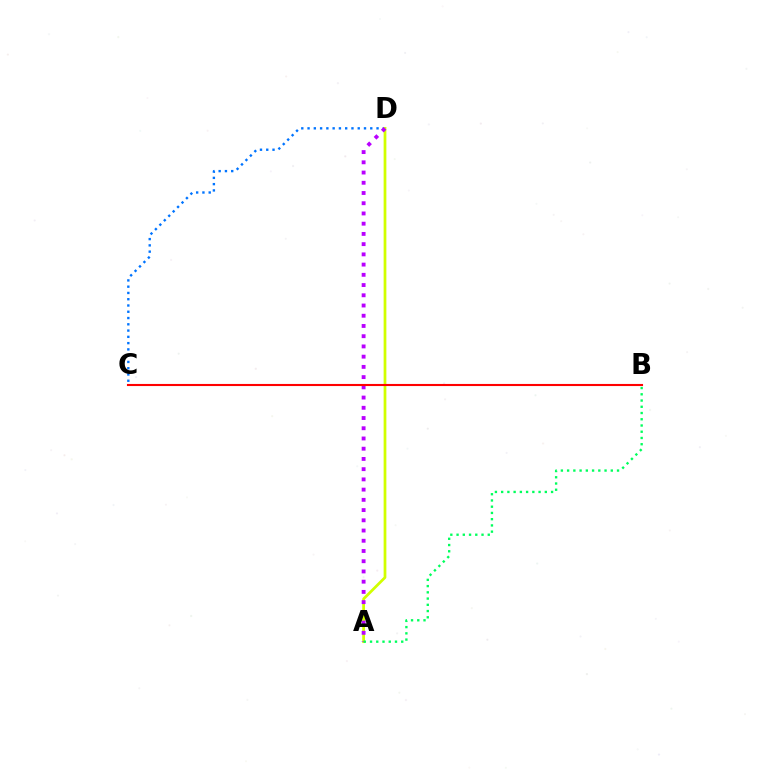{('C', 'D'): [{'color': '#0074ff', 'line_style': 'dotted', 'thickness': 1.7}], ('A', 'D'): [{'color': '#d1ff00', 'line_style': 'solid', 'thickness': 1.98}, {'color': '#b900ff', 'line_style': 'dotted', 'thickness': 2.78}], ('A', 'B'): [{'color': '#00ff5c', 'line_style': 'dotted', 'thickness': 1.7}], ('B', 'C'): [{'color': '#ff0000', 'line_style': 'solid', 'thickness': 1.51}]}